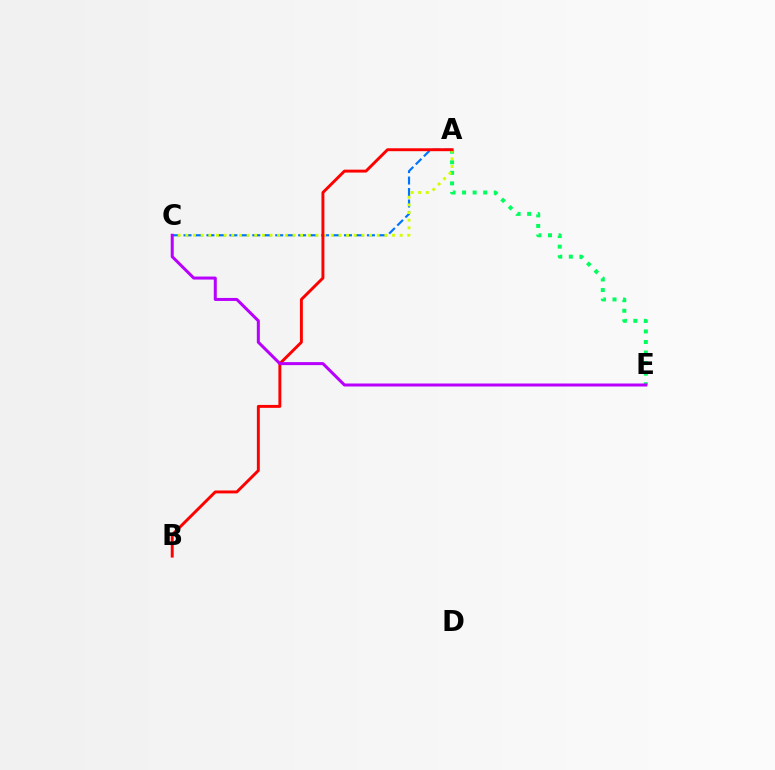{('A', 'C'): [{'color': '#0074ff', 'line_style': 'dashed', 'thickness': 1.56}, {'color': '#d1ff00', 'line_style': 'dotted', 'thickness': 2.08}], ('A', 'E'): [{'color': '#00ff5c', 'line_style': 'dotted', 'thickness': 2.87}], ('A', 'B'): [{'color': '#ff0000', 'line_style': 'solid', 'thickness': 2.1}], ('C', 'E'): [{'color': '#b900ff', 'line_style': 'solid', 'thickness': 2.17}]}